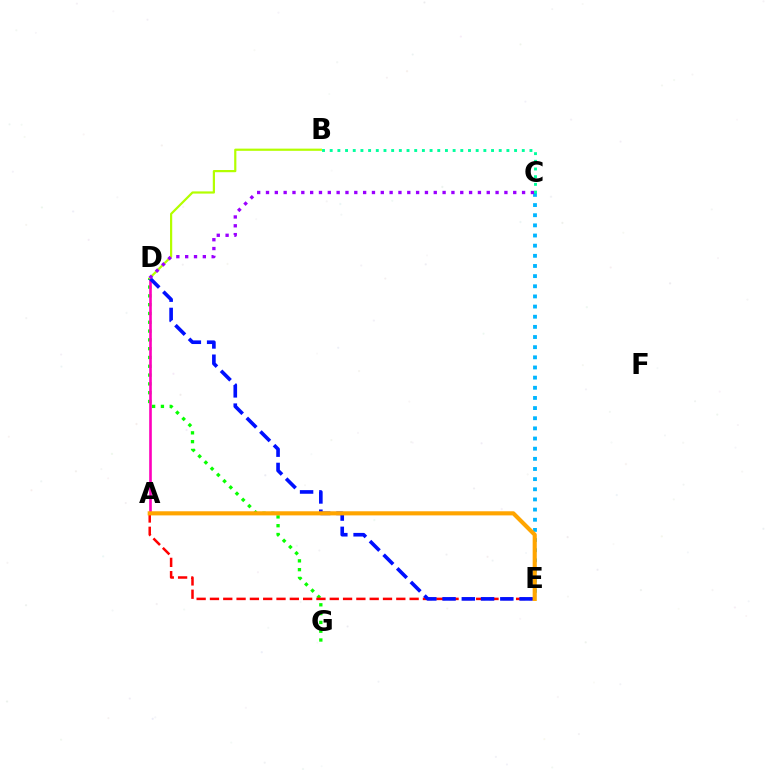{('D', 'G'): [{'color': '#08ff00', 'line_style': 'dotted', 'thickness': 2.39}], ('A', 'E'): [{'color': '#ff0000', 'line_style': 'dashed', 'thickness': 1.81}, {'color': '#ffa500', 'line_style': 'solid', 'thickness': 2.97}], ('A', 'D'): [{'color': '#ff00bd', 'line_style': 'solid', 'thickness': 1.89}], ('D', 'E'): [{'color': '#0010ff', 'line_style': 'dashed', 'thickness': 2.62}], ('B', 'D'): [{'color': '#b3ff00', 'line_style': 'solid', 'thickness': 1.59}], ('C', 'E'): [{'color': '#00b5ff', 'line_style': 'dotted', 'thickness': 2.76}], ('C', 'D'): [{'color': '#9b00ff', 'line_style': 'dotted', 'thickness': 2.4}], ('B', 'C'): [{'color': '#00ff9d', 'line_style': 'dotted', 'thickness': 2.09}]}